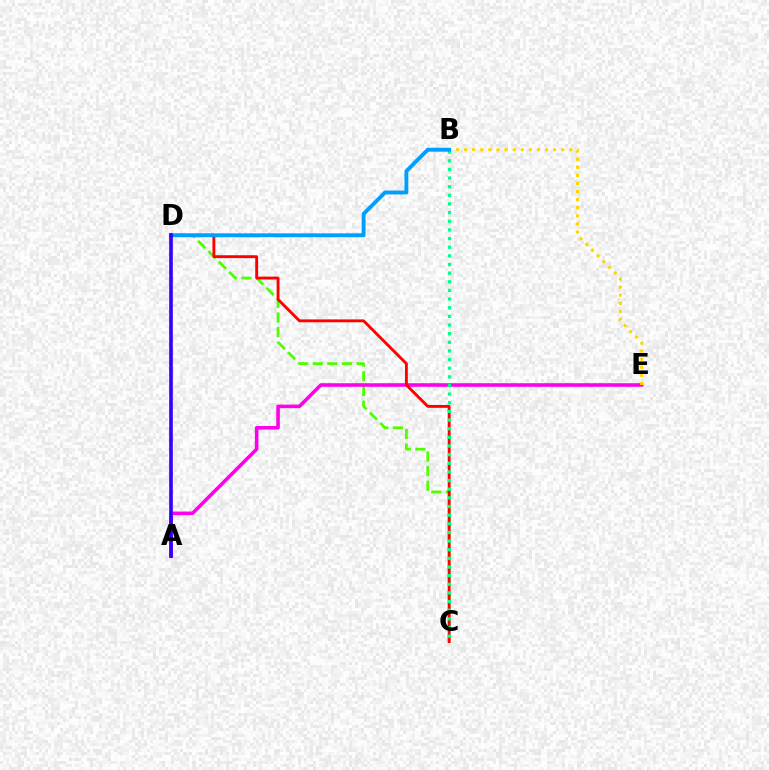{('C', 'D'): [{'color': '#4fff00', 'line_style': 'dashed', 'thickness': 1.99}, {'color': '#ff0000', 'line_style': 'solid', 'thickness': 2.06}], ('A', 'E'): [{'color': '#ff00ed', 'line_style': 'solid', 'thickness': 2.58}], ('B', 'E'): [{'color': '#ffd500', 'line_style': 'dotted', 'thickness': 2.2}], ('B', 'C'): [{'color': '#00ff86', 'line_style': 'dotted', 'thickness': 2.35}], ('B', 'D'): [{'color': '#009eff', 'line_style': 'solid', 'thickness': 2.78}], ('A', 'D'): [{'color': '#3700ff', 'line_style': 'solid', 'thickness': 2.63}]}